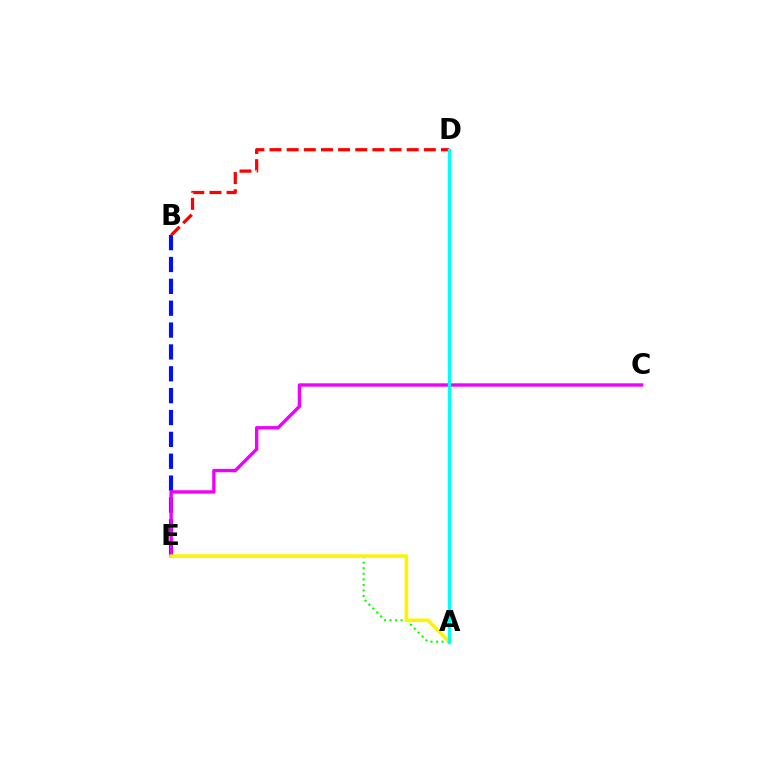{('A', 'E'): [{'color': '#08ff00', 'line_style': 'dotted', 'thickness': 1.5}, {'color': '#fcf500', 'line_style': 'solid', 'thickness': 2.57}], ('B', 'E'): [{'color': '#0010ff', 'line_style': 'dashed', 'thickness': 2.97}], ('B', 'D'): [{'color': '#ff0000', 'line_style': 'dashed', 'thickness': 2.33}], ('C', 'E'): [{'color': '#ee00ff', 'line_style': 'solid', 'thickness': 2.43}], ('A', 'D'): [{'color': '#00fff6', 'line_style': 'solid', 'thickness': 2.41}]}